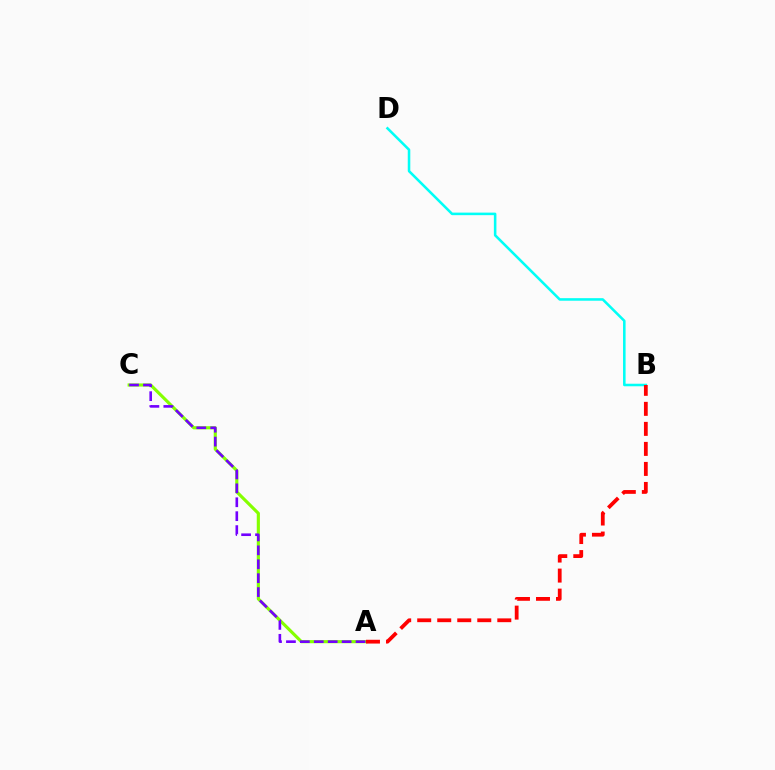{('B', 'D'): [{'color': '#00fff6', 'line_style': 'solid', 'thickness': 1.84}], ('A', 'C'): [{'color': '#84ff00', 'line_style': 'solid', 'thickness': 2.26}, {'color': '#7200ff', 'line_style': 'dashed', 'thickness': 1.89}], ('A', 'B'): [{'color': '#ff0000', 'line_style': 'dashed', 'thickness': 2.72}]}